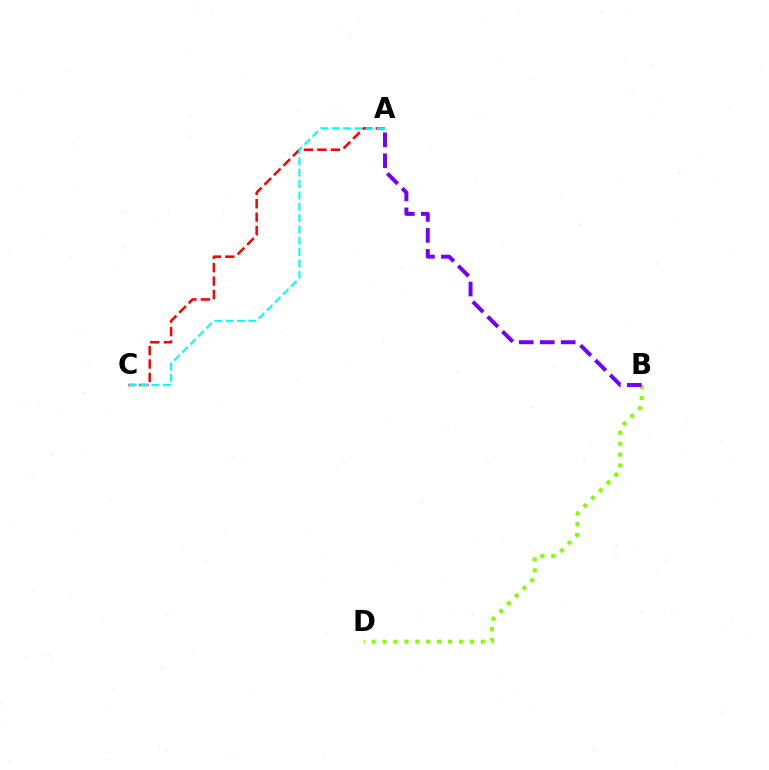{('B', 'D'): [{'color': '#84ff00', 'line_style': 'dotted', 'thickness': 2.97}], ('A', 'C'): [{'color': '#ff0000', 'line_style': 'dashed', 'thickness': 1.83}, {'color': '#00fff6', 'line_style': 'dashed', 'thickness': 1.54}], ('A', 'B'): [{'color': '#7200ff', 'line_style': 'dashed', 'thickness': 2.85}]}